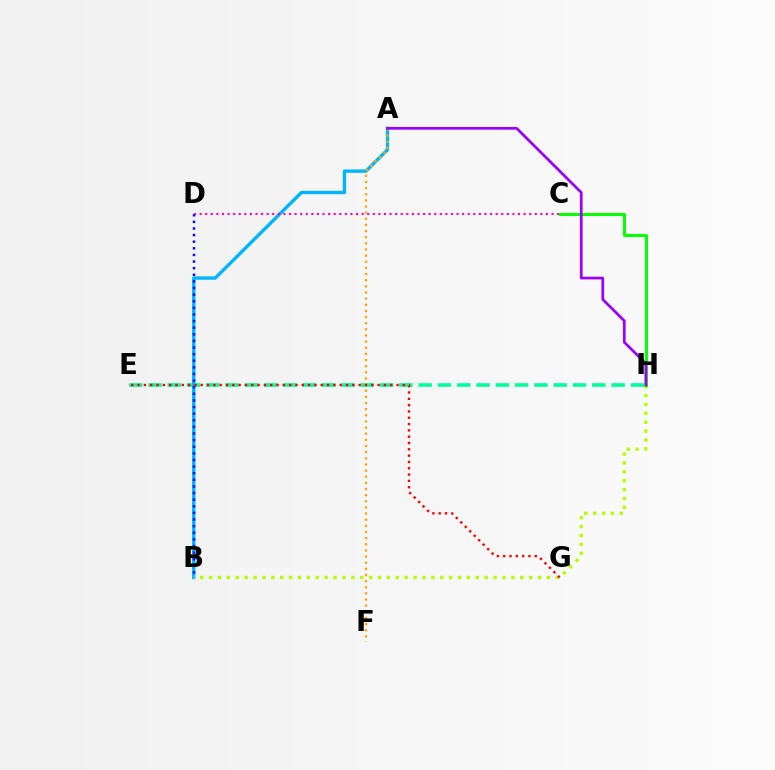{('E', 'H'): [{'color': '#00ff9d', 'line_style': 'dashed', 'thickness': 2.62}], ('A', 'B'): [{'color': '#00b5ff', 'line_style': 'solid', 'thickness': 2.42}], ('B', 'H'): [{'color': '#b3ff00', 'line_style': 'dotted', 'thickness': 2.42}], ('C', 'D'): [{'color': '#ff00bd', 'line_style': 'dotted', 'thickness': 1.52}], ('A', 'F'): [{'color': '#ffa500', 'line_style': 'dotted', 'thickness': 1.67}], ('E', 'G'): [{'color': '#ff0000', 'line_style': 'dotted', 'thickness': 1.72}], ('C', 'H'): [{'color': '#08ff00', 'line_style': 'solid', 'thickness': 2.2}], ('A', 'H'): [{'color': '#9b00ff', 'line_style': 'solid', 'thickness': 1.95}], ('B', 'D'): [{'color': '#0010ff', 'line_style': 'dotted', 'thickness': 1.8}]}